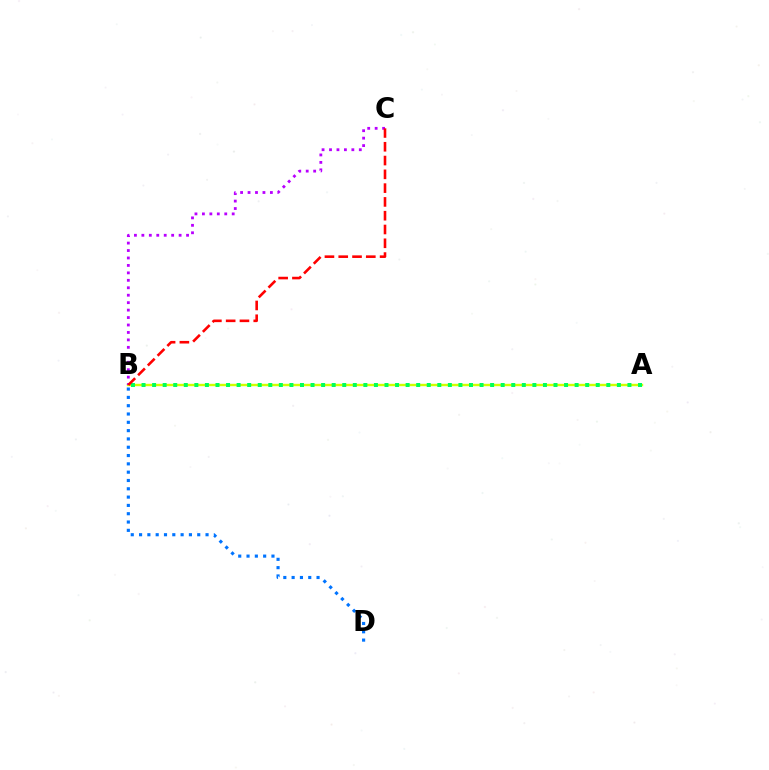{('A', 'B'): [{'color': '#d1ff00', 'line_style': 'solid', 'thickness': 1.72}, {'color': '#00ff5c', 'line_style': 'dotted', 'thickness': 2.87}], ('B', 'D'): [{'color': '#0074ff', 'line_style': 'dotted', 'thickness': 2.26}], ('B', 'C'): [{'color': '#b900ff', 'line_style': 'dotted', 'thickness': 2.02}, {'color': '#ff0000', 'line_style': 'dashed', 'thickness': 1.87}]}